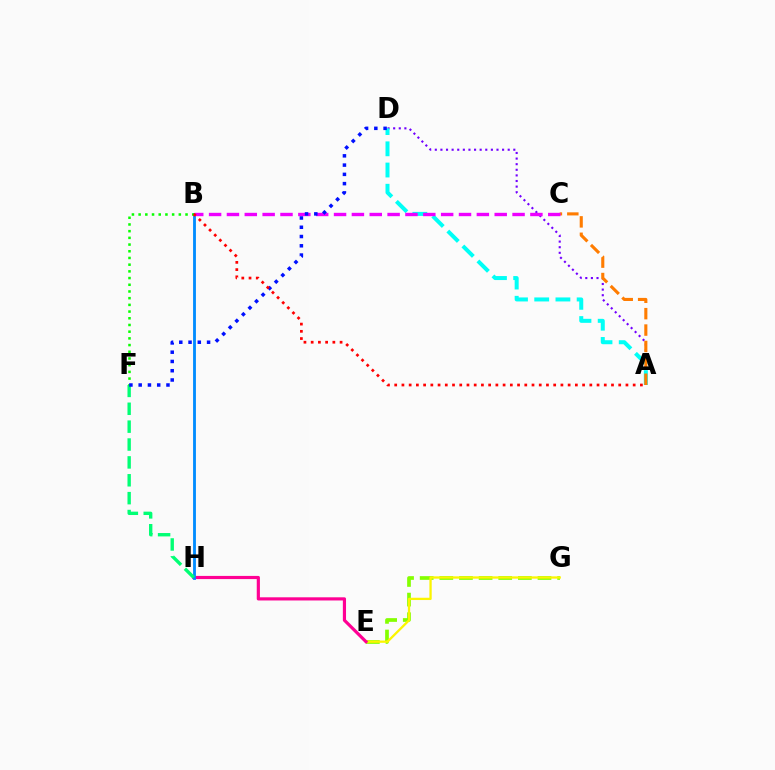{('E', 'G'): [{'color': '#84ff00', 'line_style': 'dashed', 'thickness': 2.67}, {'color': '#fcf500', 'line_style': 'solid', 'thickness': 1.65}], ('A', 'D'): [{'color': '#7200ff', 'line_style': 'dotted', 'thickness': 1.52}, {'color': '#00fff6', 'line_style': 'dashed', 'thickness': 2.88}], ('E', 'H'): [{'color': '#ff0094', 'line_style': 'solid', 'thickness': 2.28}], ('B', 'H'): [{'color': '#008cff', 'line_style': 'solid', 'thickness': 2.04}], ('F', 'H'): [{'color': '#00ff74', 'line_style': 'dashed', 'thickness': 2.43}], ('B', 'F'): [{'color': '#08ff00', 'line_style': 'dotted', 'thickness': 1.82}], ('A', 'C'): [{'color': '#ff7c00', 'line_style': 'dashed', 'thickness': 2.23}], ('B', 'C'): [{'color': '#ee00ff', 'line_style': 'dashed', 'thickness': 2.43}], ('D', 'F'): [{'color': '#0010ff', 'line_style': 'dotted', 'thickness': 2.52}], ('A', 'B'): [{'color': '#ff0000', 'line_style': 'dotted', 'thickness': 1.96}]}